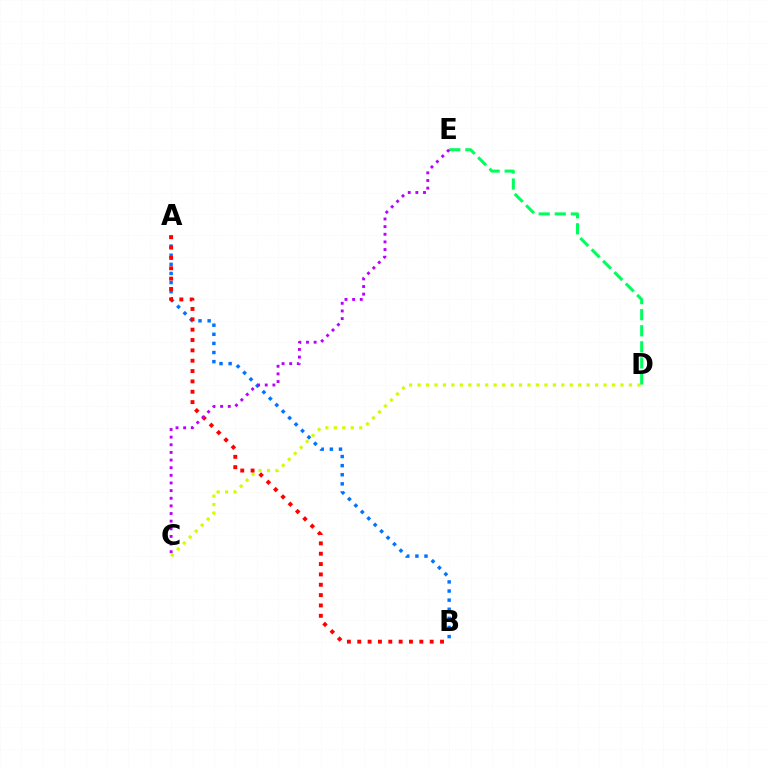{('C', 'D'): [{'color': '#d1ff00', 'line_style': 'dotted', 'thickness': 2.3}], ('D', 'E'): [{'color': '#00ff5c', 'line_style': 'dashed', 'thickness': 2.18}], ('A', 'B'): [{'color': '#0074ff', 'line_style': 'dotted', 'thickness': 2.48}, {'color': '#ff0000', 'line_style': 'dotted', 'thickness': 2.81}], ('C', 'E'): [{'color': '#b900ff', 'line_style': 'dotted', 'thickness': 2.08}]}